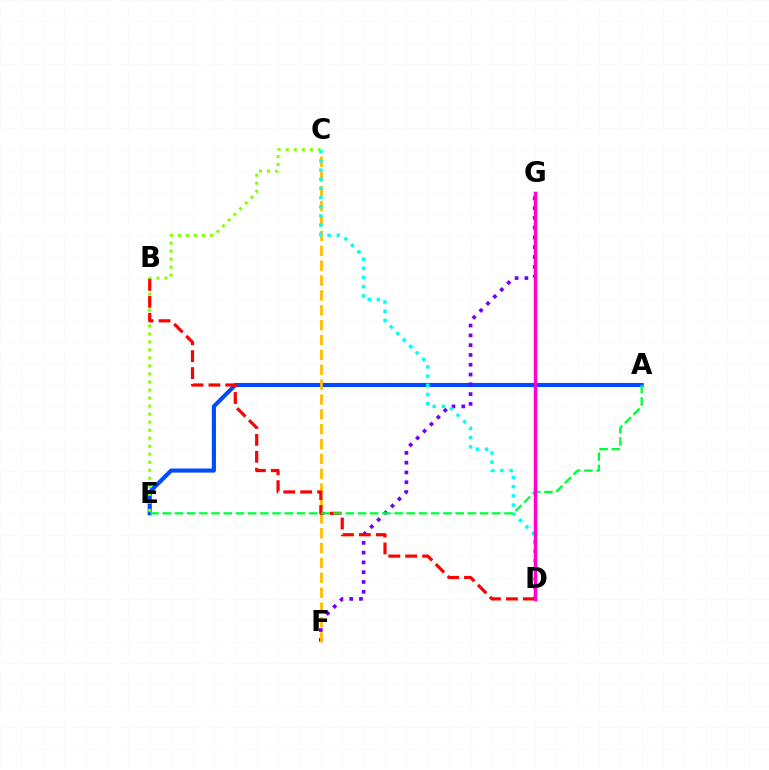{('A', 'E'): [{'color': '#004bff', 'line_style': 'solid', 'thickness': 2.96}, {'color': '#00ff39', 'line_style': 'dashed', 'thickness': 1.66}], ('F', 'G'): [{'color': '#7200ff', 'line_style': 'dotted', 'thickness': 2.66}], ('C', 'E'): [{'color': '#84ff00', 'line_style': 'dotted', 'thickness': 2.18}], ('C', 'F'): [{'color': '#ffbd00', 'line_style': 'dashed', 'thickness': 2.02}], ('C', 'D'): [{'color': '#00fff6', 'line_style': 'dotted', 'thickness': 2.49}], ('B', 'D'): [{'color': '#ff0000', 'line_style': 'dashed', 'thickness': 2.3}], ('D', 'G'): [{'color': '#ff00cf', 'line_style': 'solid', 'thickness': 2.5}]}